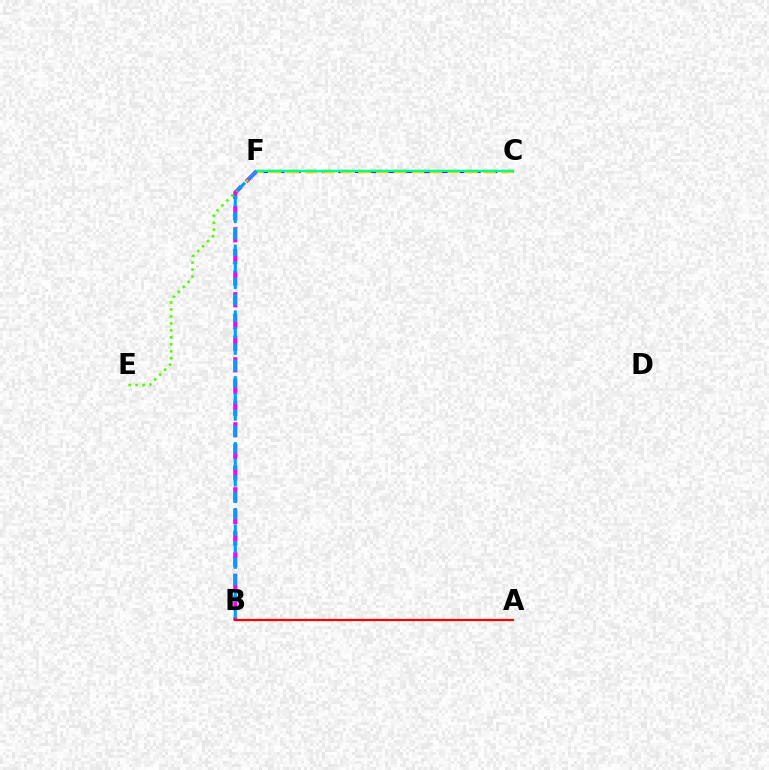{('C', 'F'): [{'color': '#3700ff', 'line_style': 'dashed', 'thickness': 2.22}, {'color': '#ffd500', 'line_style': 'dashed', 'thickness': 2.43}, {'color': '#00ff86', 'line_style': 'solid', 'thickness': 1.72}], ('B', 'F'): [{'color': '#ff00ed', 'line_style': 'dashed', 'thickness': 2.94}, {'color': '#009eff', 'line_style': 'dashed', 'thickness': 2.24}], ('E', 'F'): [{'color': '#4fff00', 'line_style': 'dotted', 'thickness': 1.89}], ('A', 'B'): [{'color': '#ff0000', 'line_style': 'solid', 'thickness': 1.59}]}